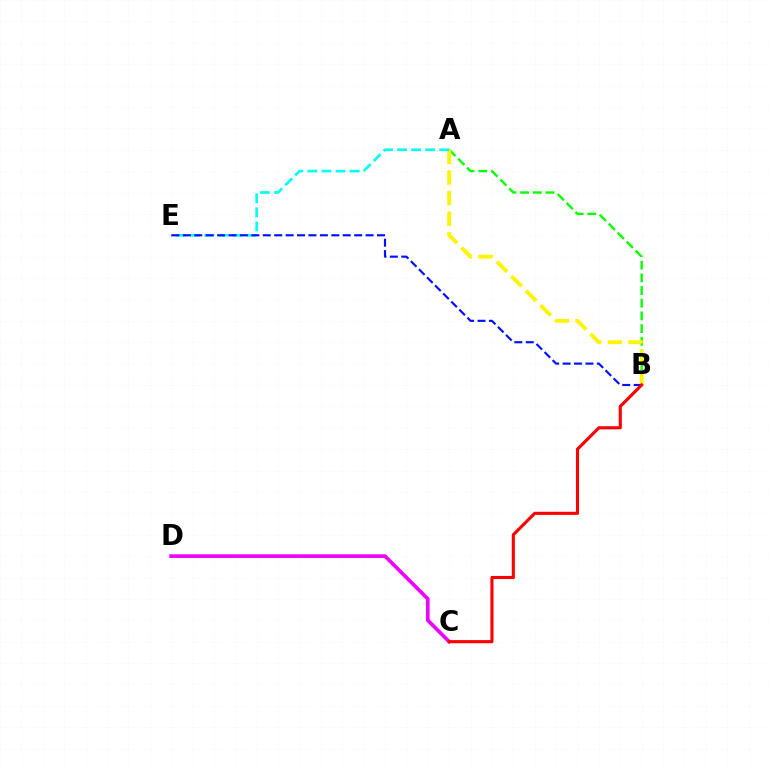{('A', 'B'): [{'color': '#08ff00', 'line_style': 'dashed', 'thickness': 1.72}, {'color': '#fcf500', 'line_style': 'dashed', 'thickness': 2.8}], ('A', 'E'): [{'color': '#00fff6', 'line_style': 'dashed', 'thickness': 1.91}], ('B', 'E'): [{'color': '#0010ff', 'line_style': 'dashed', 'thickness': 1.55}], ('C', 'D'): [{'color': '#ee00ff', 'line_style': 'solid', 'thickness': 2.64}], ('B', 'C'): [{'color': '#ff0000', 'line_style': 'solid', 'thickness': 2.23}]}